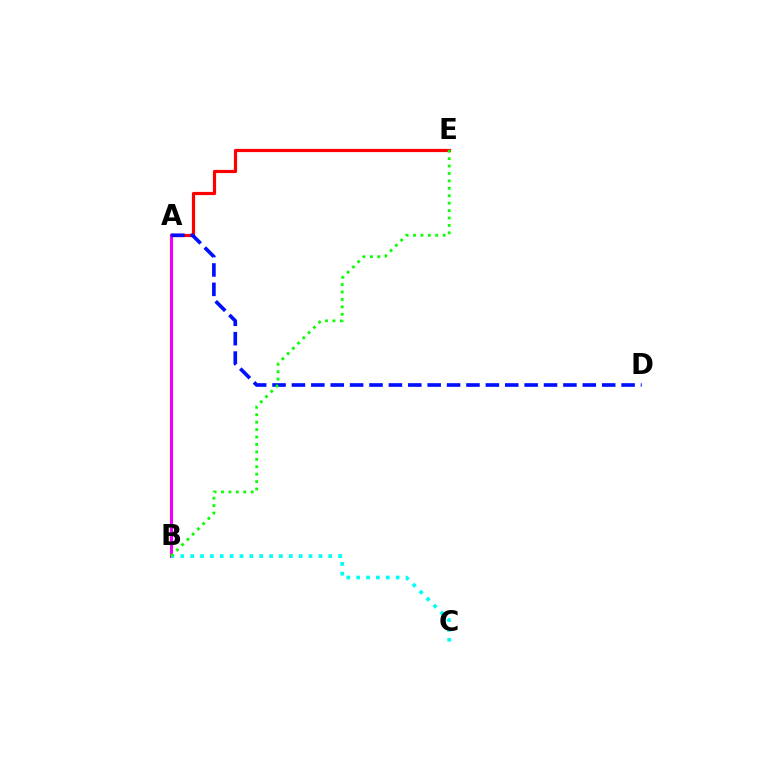{('A', 'E'): [{'color': '#ff0000', 'line_style': 'solid', 'thickness': 2.3}], ('A', 'B'): [{'color': '#fcf500', 'line_style': 'solid', 'thickness': 1.78}, {'color': '#ee00ff', 'line_style': 'solid', 'thickness': 2.2}], ('B', 'C'): [{'color': '#00fff6', 'line_style': 'dotted', 'thickness': 2.68}], ('A', 'D'): [{'color': '#0010ff', 'line_style': 'dashed', 'thickness': 2.63}], ('B', 'E'): [{'color': '#08ff00', 'line_style': 'dotted', 'thickness': 2.02}]}